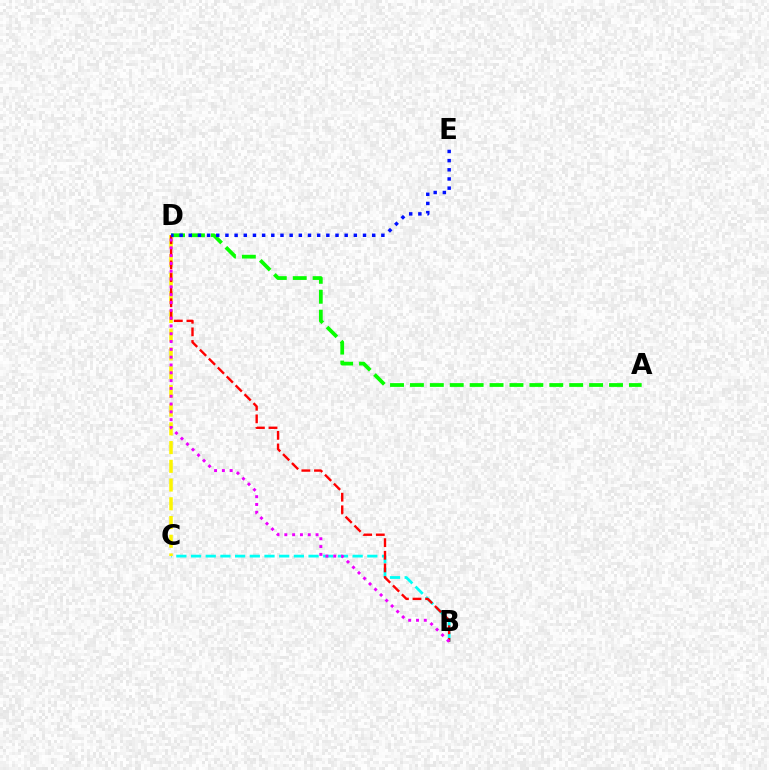{('B', 'C'): [{'color': '#00fff6', 'line_style': 'dashed', 'thickness': 2.0}], ('A', 'D'): [{'color': '#08ff00', 'line_style': 'dashed', 'thickness': 2.7}], ('C', 'D'): [{'color': '#fcf500', 'line_style': 'dashed', 'thickness': 2.54}], ('B', 'D'): [{'color': '#ff0000', 'line_style': 'dashed', 'thickness': 1.71}, {'color': '#ee00ff', 'line_style': 'dotted', 'thickness': 2.12}], ('D', 'E'): [{'color': '#0010ff', 'line_style': 'dotted', 'thickness': 2.49}]}